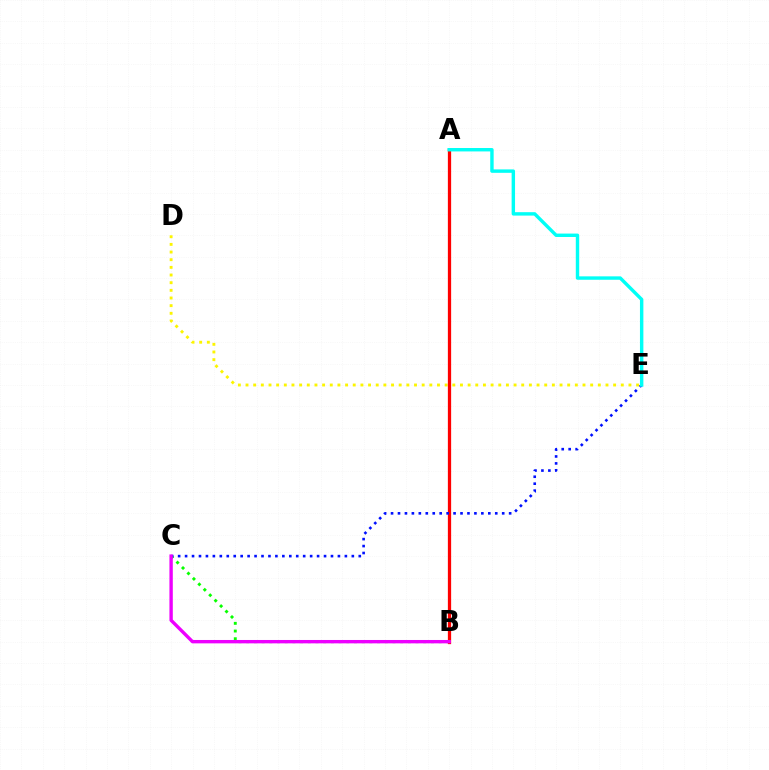{('B', 'C'): [{'color': '#08ff00', 'line_style': 'dotted', 'thickness': 2.09}, {'color': '#ee00ff', 'line_style': 'solid', 'thickness': 2.43}], ('D', 'E'): [{'color': '#fcf500', 'line_style': 'dotted', 'thickness': 2.08}], ('A', 'B'): [{'color': '#ff0000', 'line_style': 'solid', 'thickness': 2.35}], ('C', 'E'): [{'color': '#0010ff', 'line_style': 'dotted', 'thickness': 1.89}], ('A', 'E'): [{'color': '#00fff6', 'line_style': 'solid', 'thickness': 2.46}]}